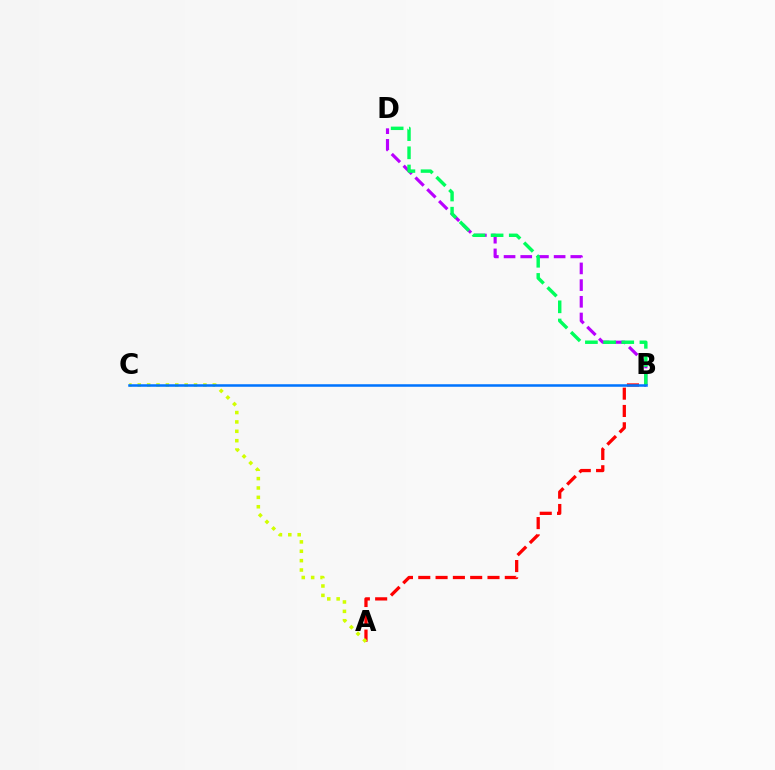{('A', 'B'): [{'color': '#ff0000', 'line_style': 'dashed', 'thickness': 2.35}], ('B', 'D'): [{'color': '#b900ff', 'line_style': 'dashed', 'thickness': 2.27}, {'color': '#00ff5c', 'line_style': 'dashed', 'thickness': 2.47}], ('A', 'C'): [{'color': '#d1ff00', 'line_style': 'dotted', 'thickness': 2.55}], ('B', 'C'): [{'color': '#0074ff', 'line_style': 'solid', 'thickness': 1.82}]}